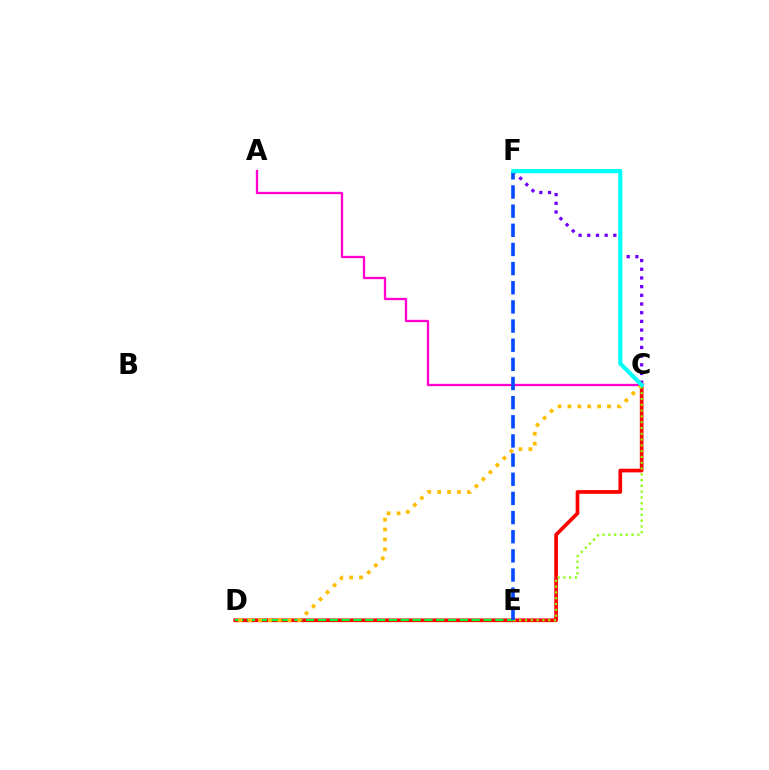{('C', 'F'): [{'color': '#7200ff', 'line_style': 'dotted', 'thickness': 2.36}, {'color': '#00fff6', 'line_style': 'solid', 'thickness': 2.98}], ('A', 'C'): [{'color': '#ff00cf', 'line_style': 'solid', 'thickness': 1.67}], ('C', 'D'): [{'color': '#ff0000', 'line_style': 'solid', 'thickness': 2.65}, {'color': '#ffbd00', 'line_style': 'dotted', 'thickness': 2.69}], ('D', 'E'): [{'color': '#00ff39', 'line_style': 'dashed', 'thickness': 1.61}], ('C', 'E'): [{'color': '#84ff00', 'line_style': 'dotted', 'thickness': 1.57}], ('E', 'F'): [{'color': '#004bff', 'line_style': 'dashed', 'thickness': 2.6}]}